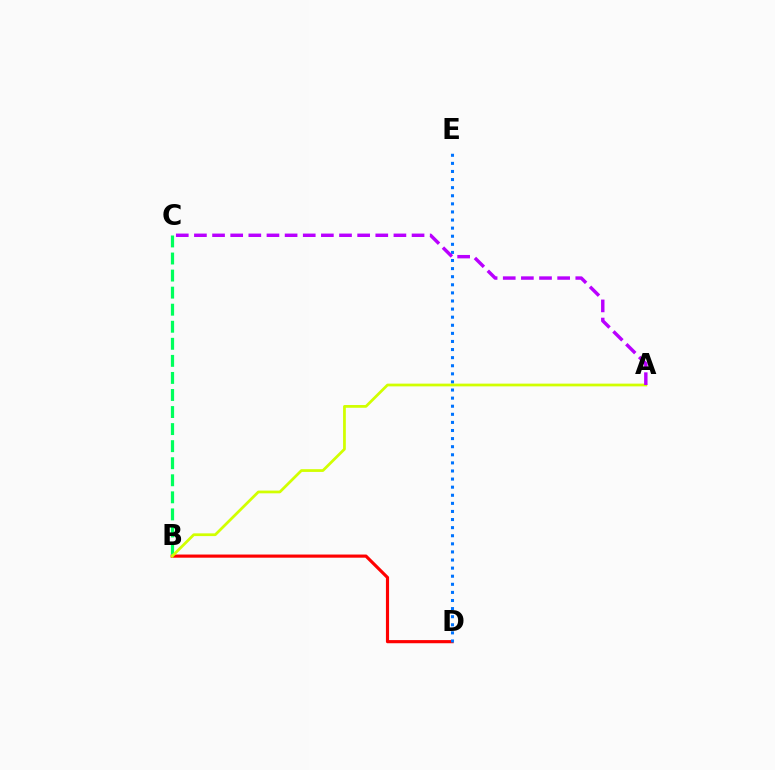{('B', 'D'): [{'color': '#ff0000', 'line_style': 'solid', 'thickness': 2.27}], ('D', 'E'): [{'color': '#0074ff', 'line_style': 'dotted', 'thickness': 2.2}], ('B', 'C'): [{'color': '#00ff5c', 'line_style': 'dashed', 'thickness': 2.32}], ('A', 'B'): [{'color': '#d1ff00', 'line_style': 'solid', 'thickness': 1.98}], ('A', 'C'): [{'color': '#b900ff', 'line_style': 'dashed', 'thickness': 2.46}]}